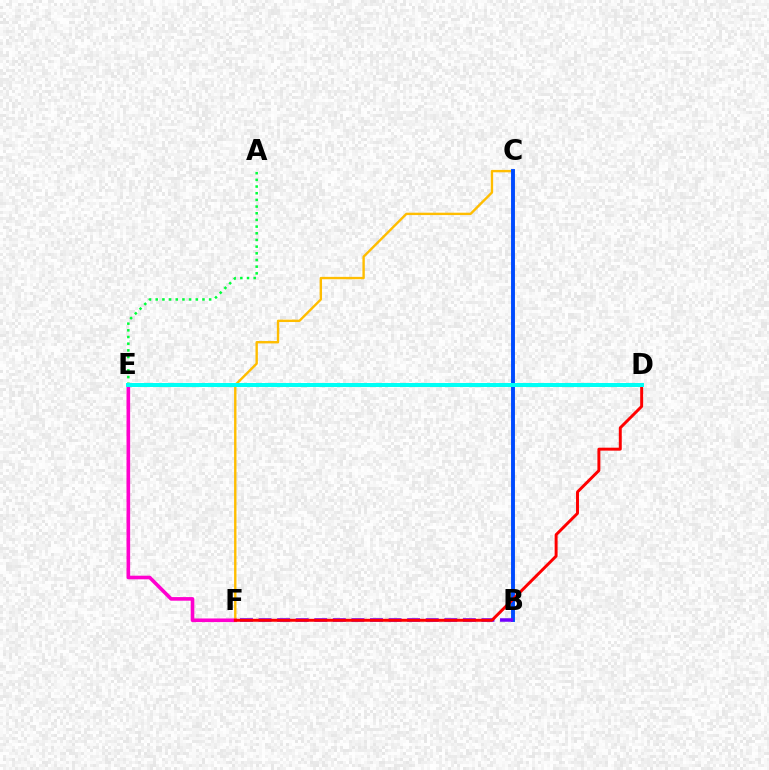{('C', 'F'): [{'color': '#ffbd00', 'line_style': 'solid', 'thickness': 1.72}], ('D', 'E'): [{'color': '#84ff00', 'line_style': 'solid', 'thickness': 2.03}, {'color': '#00fff6', 'line_style': 'solid', 'thickness': 2.87}], ('E', 'F'): [{'color': '#ff00cf', 'line_style': 'solid', 'thickness': 2.6}], ('A', 'E'): [{'color': '#00ff39', 'line_style': 'dotted', 'thickness': 1.81}], ('B', 'C'): [{'color': '#004bff', 'line_style': 'solid', 'thickness': 2.81}], ('B', 'F'): [{'color': '#7200ff', 'line_style': 'dashed', 'thickness': 2.52}], ('D', 'F'): [{'color': '#ff0000', 'line_style': 'solid', 'thickness': 2.12}]}